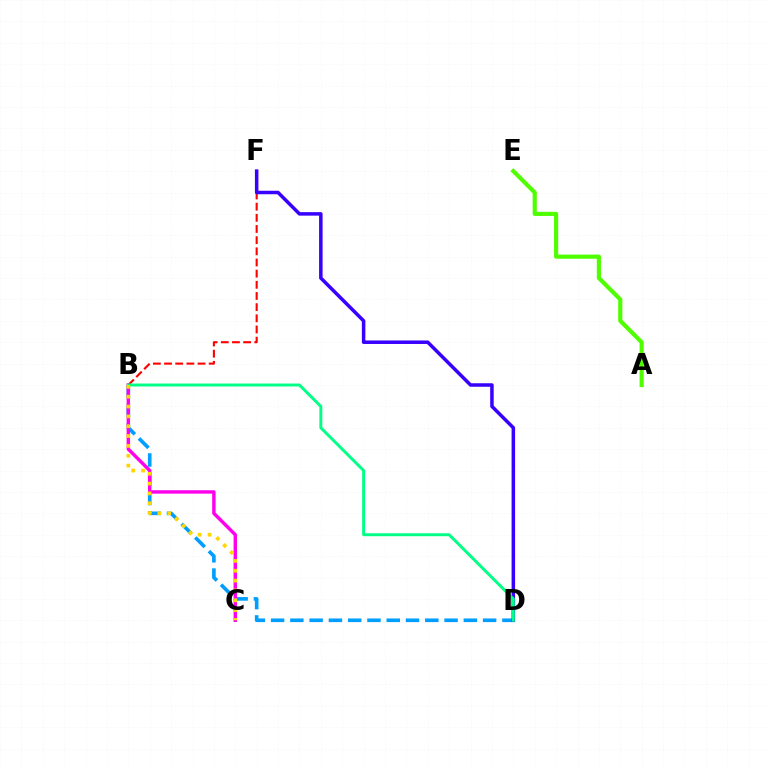{('B', 'D'): [{'color': '#009eff', 'line_style': 'dashed', 'thickness': 2.62}, {'color': '#00ff86', 'line_style': 'solid', 'thickness': 2.12}], ('A', 'E'): [{'color': '#4fff00', 'line_style': 'solid', 'thickness': 2.99}], ('B', 'F'): [{'color': '#ff0000', 'line_style': 'dashed', 'thickness': 1.52}], ('B', 'C'): [{'color': '#ff00ed', 'line_style': 'solid', 'thickness': 2.46}, {'color': '#ffd500', 'line_style': 'dotted', 'thickness': 2.67}], ('D', 'F'): [{'color': '#3700ff', 'line_style': 'solid', 'thickness': 2.52}]}